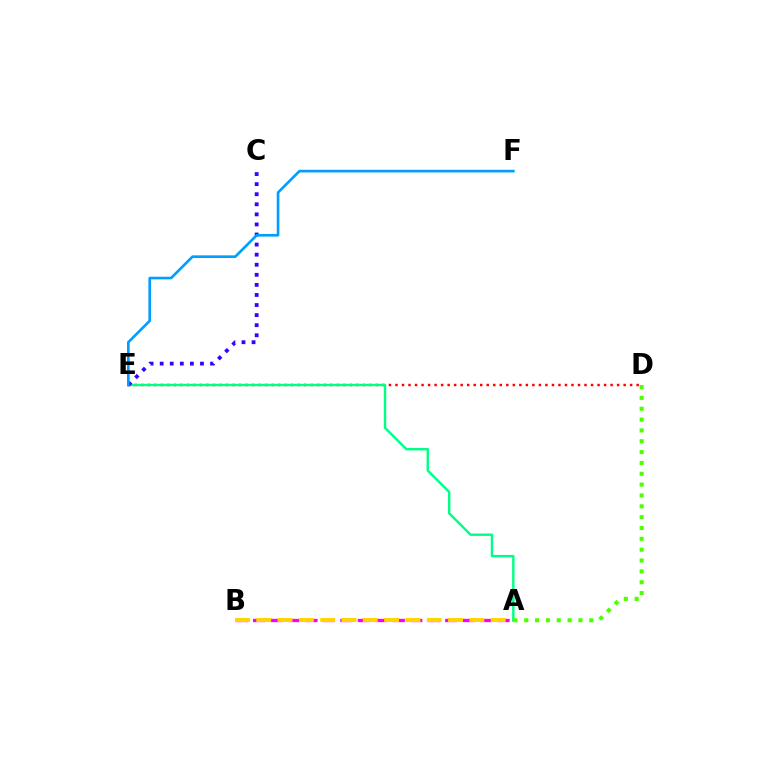{('A', 'B'): [{'color': '#ff00ed', 'line_style': 'dashed', 'thickness': 2.37}, {'color': '#ffd500', 'line_style': 'dashed', 'thickness': 2.9}], ('D', 'E'): [{'color': '#ff0000', 'line_style': 'dotted', 'thickness': 1.77}], ('A', 'E'): [{'color': '#00ff86', 'line_style': 'solid', 'thickness': 1.74}], ('C', 'E'): [{'color': '#3700ff', 'line_style': 'dotted', 'thickness': 2.74}], ('A', 'D'): [{'color': '#4fff00', 'line_style': 'dotted', 'thickness': 2.95}], ('E', 'F'): [{'color': '#009eff', 'line_style': 'solid', 'thickness': 1.9}]}